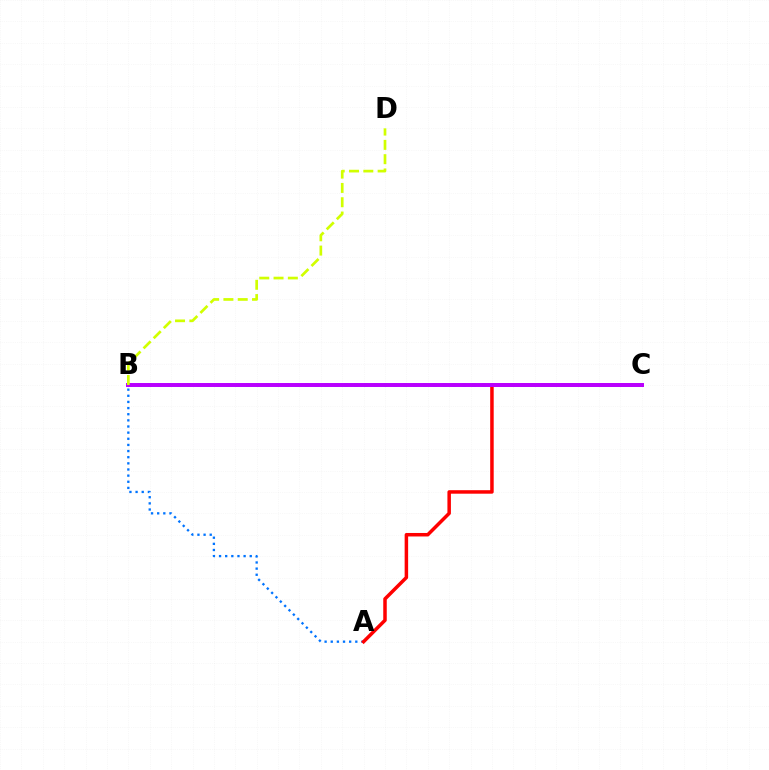{('A', 'B'): [{'color': '#0074ff', 'line_style': 'dotted', 'thickness': 1.67}], ('B', 'C'): [{'color': '#00ff5c', 'line_style': 'dotted', 'thickness': 2.67}, {'color': '#b900ff', 'line_style': 'solid', 'thickness': 2.85}], ('A', 'C'): [{'color': '#ff0000', 'line_style': 'solid', 'thickness': 2.52}], ('B', 'D'): [{'color': '#d1ff00', 'line_style': 'dashed', 'thickness': 1.94}]}